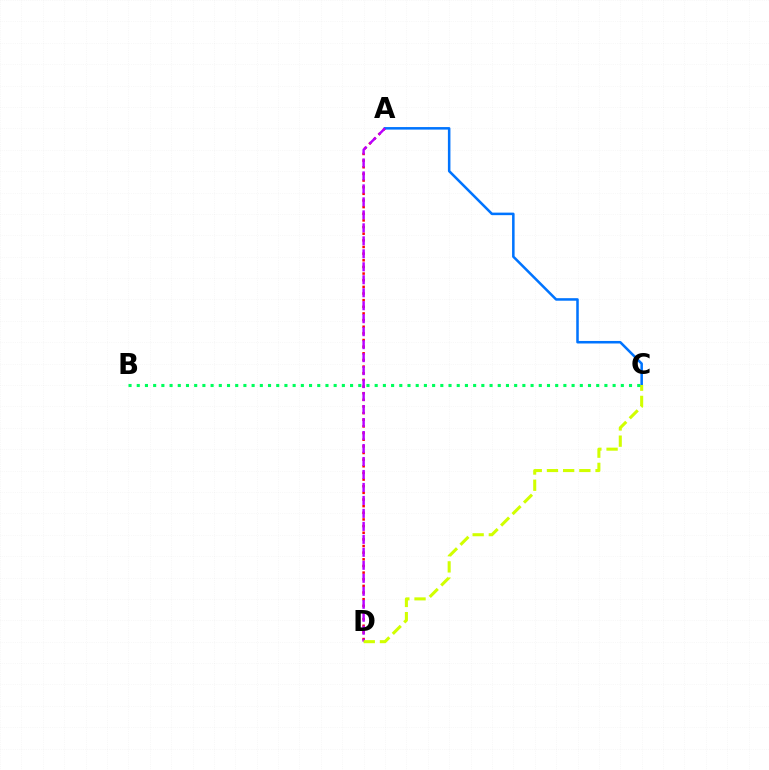{('A', 'D'): [{'color': '#ff0000', 'line_style': 'dotted', 'thickness': 1.81}, {'color': '#b900ff', 'line_style': 'dashed', 'thickness': 1.76}], ('A', 'C'): [{'color': '#0074ff', 'line_style': 'solid', 'thickness': 1.82}], ('C', 'D'): [{'color': '#d1ff00', 'line_style': 'dashed', 'thickness': 2.2}], ('B', 'C'): [{'color': '#00ff5c', 'line_style': 'dotted', 'thickness': 2.23}]}